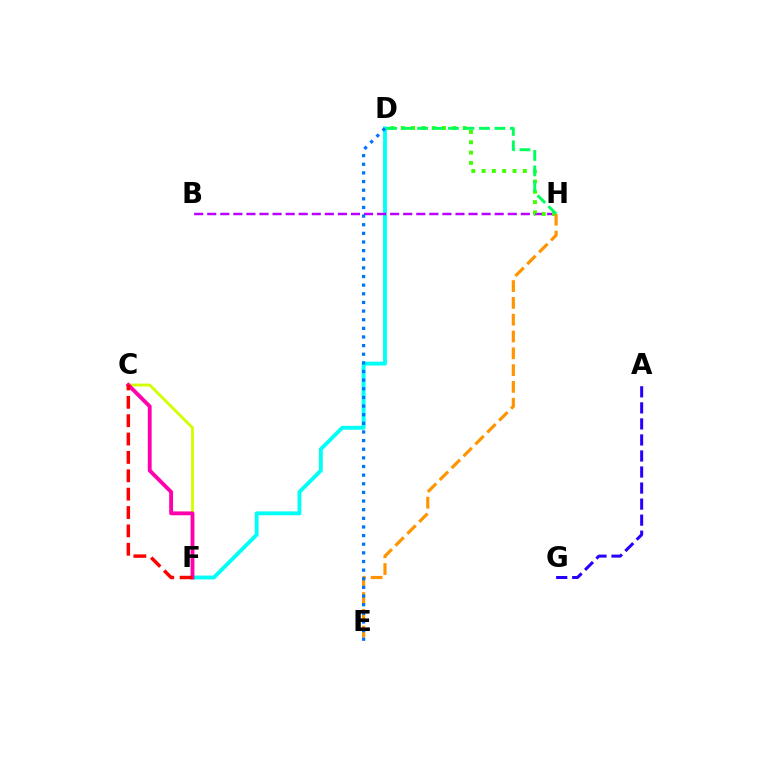{('C', 'F'): [{'color': '#d1ff00', 'line_style': 'solid', 'thickness': 2.04}, {'color': '#ff00ac', 'line_style': 'solid', 'thickness': 2.77}, {'color': '#ff0000', 'line_style': 'dashed', 'thickness': 2.5}], ('D', 'F'): [{'color': '#00fff6', 'line_style': 'solid', 'thickness': 2.78}], ('B', 'H'): [{'color': '#b900ff', 'line_style': 'dashed', 'thickness': 1.77}], ('D', 'H'): [{'color': '#3dff00', 'line_style': 'dotted', 'thickness': 2.8}, {'color': '#00ff5c', 'line_style': 'dashed', 'thickness': 2.1}], ('E', 'H'): [{'color': '#ff9400', 'line_style': 'dashed', 'thickness': 2.28}], ('A', 'G'): [{'color': '#2500ff', 'line_style': 'dashed', 'thickness': 2.18}], ('D', 'E'): [{'color': '#0074ff', 'line_style': 'dotted', 'thickness': 2.35}]}